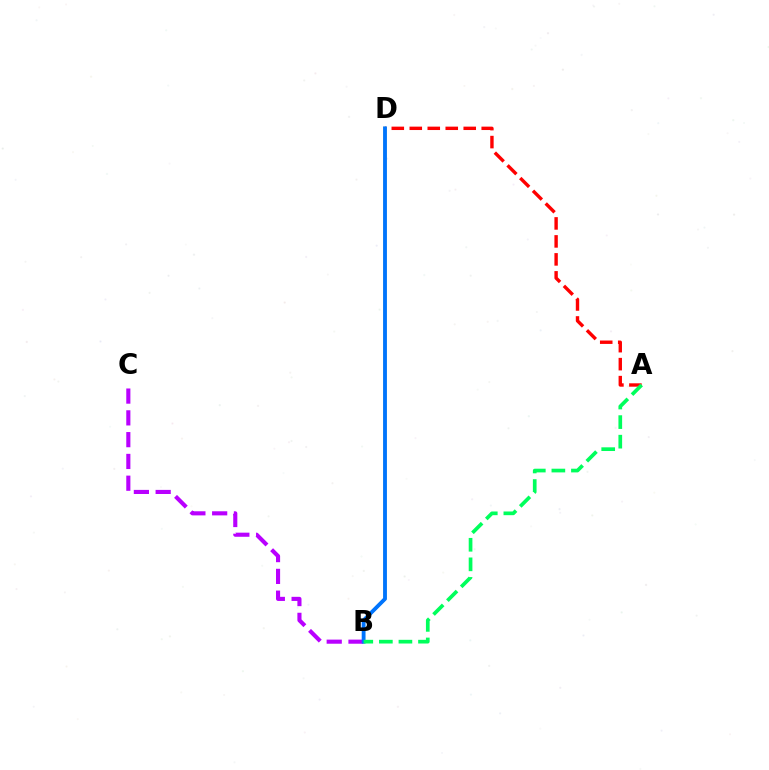{('B', 'D'): [{'color': '#d1ff00', 'line_style': 'solid', 'thickness': 2.09}, {'color': '#0074ff', 'line_style': 'solid', 'thickness': 2.75}], ('A', 'D'): [{'color': '#ff0000', 'line_style': 'dashed', 'thickness': 2.44}], ('B', 'C'): [{'color': '#b900ff', 'line_style': 'dashed', 'thickness': 2.96}], ('A', 'B'): [{'color': '#00ff5c', 'line_style': 'dashed', 'thickness': 2.66}]}